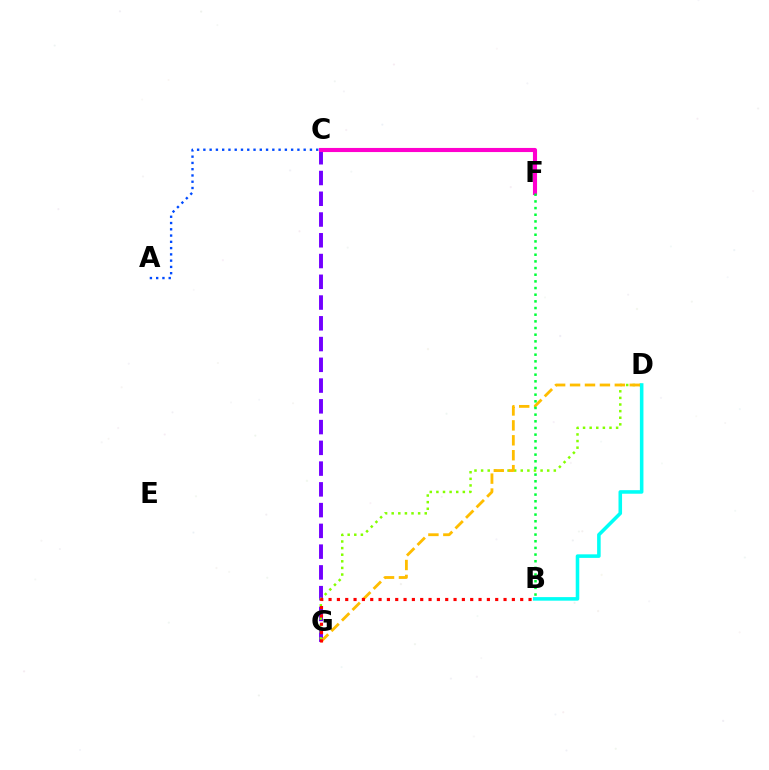{('C', 'G'): [{'color': '#7200ff', 'line_style': 'dashed', 'thickness': 2.82}], ('D', 'G'): [{'color': '#84ff00', 'line_style': 'dotted', 'thickness': 1.8}, {'color': '#ffbd00', 'line_style': 'dashed', 'thickness': 2.03}], ('B', 'D'): [{'color': '#00fff6', 'line_style': 'solid', 'thickness': 2.56}], ('A', 'C'): [{'color': '#004bff', 'line_style': 'dotted', 'thickness': 1.7}], ('B', 'G'): [{'color': '#ff0000', 'line_style': 'dotted', 'thickness': 2.26}], ('C', 'F'): [{'color': '#ff00cf', 'line_style': 'solid', 'thickness': 2.96}], ('B', 'F'): [{'color': '#00ff39', 'line_style': 'dotted', 'thickness': 1.81}]}